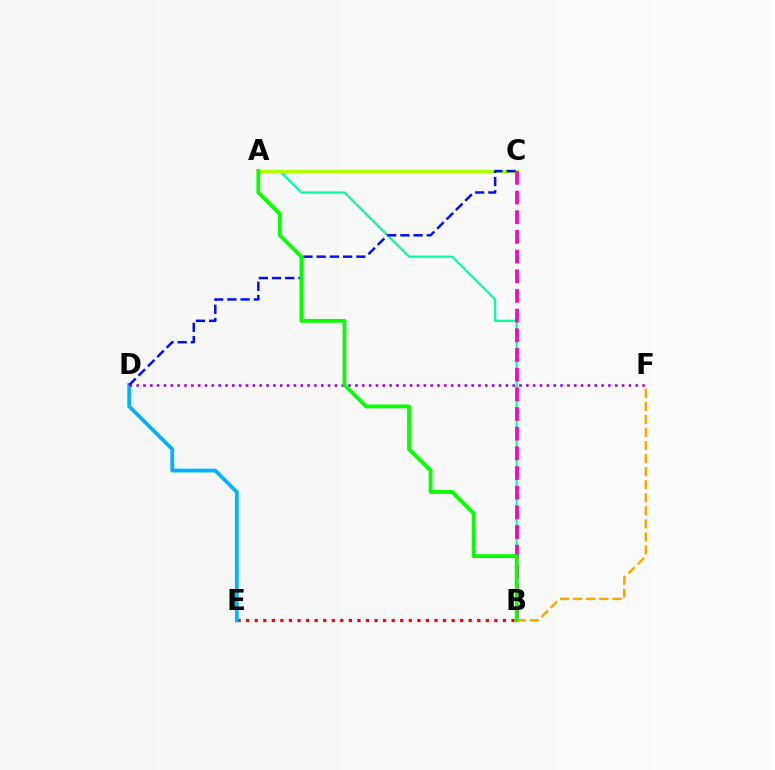{('B', 'E'): [{'color': '#ff0000', 'line_style': 'dotted', 'thickness': 2.33}], ('D', 'E'): [{'color': '#00b5ff', 'line_style': 'solid', 'thickness': 2.73}], ('A', 'B'): [{'color': '#00ff9d', 'line_style': 'solid', 'thickness': 1.59}, {'color': '#08ff00', 'line_style': 'solid', 'thickness': 2.74}], ('A', 'C'): [{'color': '#b3ff00', 'line_style': 'solid', 'thickness': 2.44}], ('B', 'F'): [{'color': '#ffa500', 'line_style': 'dashed', 'thickness': 1.77}], ('C', 'D'): [{'color': '#0010ff', 'line_style': 'dashed', 'thickness': 1.79}], ('D', 'F'): [{'color': '#9b00ff', 'line_style': 'dotted', 'thickness': 1.86}], ('B', 'C'): [{'color': '#ff00bd', 'line_style': 'dashed', 'thickness': 2.67}]}